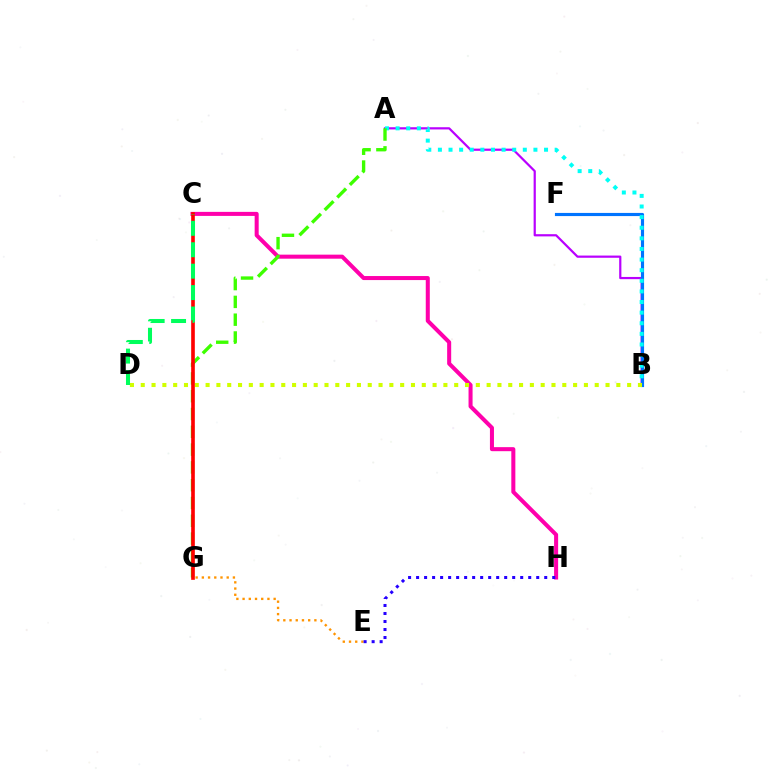{('A', 'B'): [{'color': '#b900ff', 'line_style': 'solid', 'thickness': 1.59}, {'color': '#00fff6', 'line_style': 'dotted', 'thickness': 2.88}], ('B', 'F'): [{'color': '#0074ff', 'line_style': 'solid', 'thickness': 2.27}], ('C', 'H'): [{'color': '#ff00ac', 'line_style': 'solid', 'thickness': 2.9}], ('E', 'G'): [{'color': '#ff9400', 'line_style': 'dotted', 'thickness': 1.69}], ('B', 'D'): [{'color': '#d1ff00', 'line_style': 'dotted', 'thickness': 2.94}], ('E', 'H'): [{'color': '#2500ff', 'line_style': 'dotted', 'thickness': 2.18}], ('A', 'G'): [{'color': '#3dff00', 'line_style': 'dashed', 'thickness': 2.42}], ('C', 'G'): [{'color': '#ff0000', 'line_style': 'solid', 'thickness': 2.62}], ('C', 'D'): [{'color': '#00ff5c', 'line_style': 'dashed', 'thickness': 2.91}]}